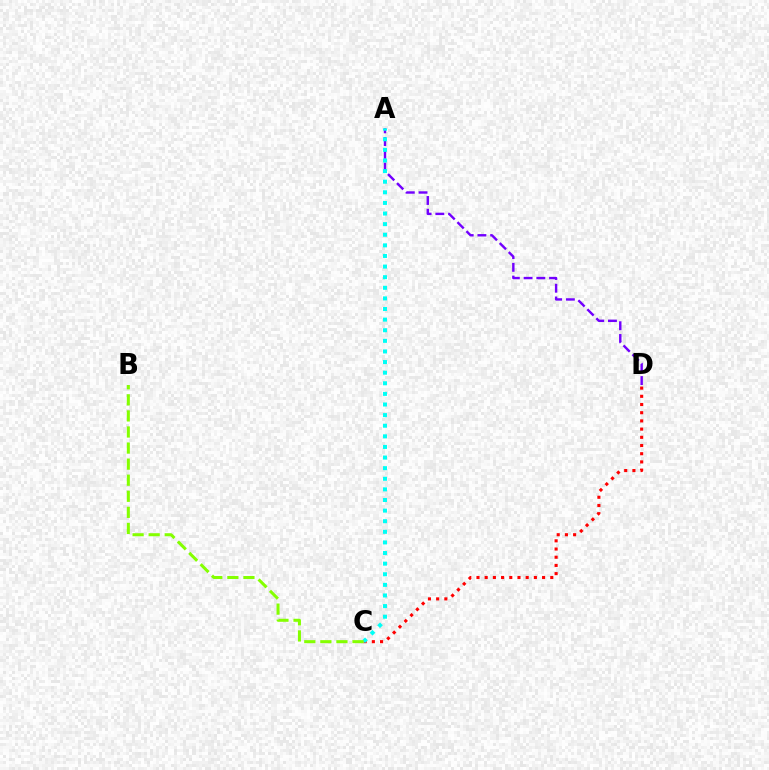{('C', 'D'): [{'color': '#ff0000', 'line_style': 'dotted', 'thickness': 2.23}], ('A', 'D'): [{'color': '#7200ff', 'line_style': 'dashed', 'thickness': 1.73}], ('A', 'C'): [{'color': '#00fff6', 'line_style': 'dotted', 'thickness': 2.88}], ('B', 'C'): [{'color': '#84ff00', 'line_style': 'dashed', 'thickness': 2.18}]}